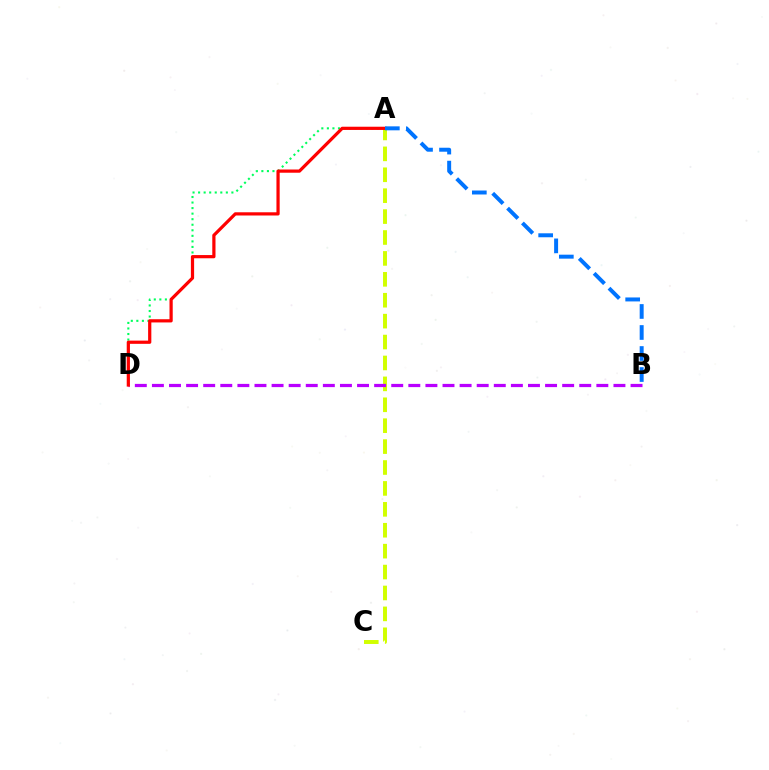{('A', 'C'): [{'color': '#d1ff00', 'line_style': 'dashed', 'thickness': 2.84}], ('A', 'D'): [{'color': '#00ff5c', 'line_style': 'dotted', 'thickness': 1.51}, {'color': '#ff0000', 'line_style': 'solid', 'thickness': 2.32}], ('B', 'D'): [{'color': '#b900ff', 'line_style': 'dashed', 'thickness': 2.32}], ('A', 'B'): [{'color': '#0074ff', 'line_style': 'dashed', 'thickness': 2.86}]}